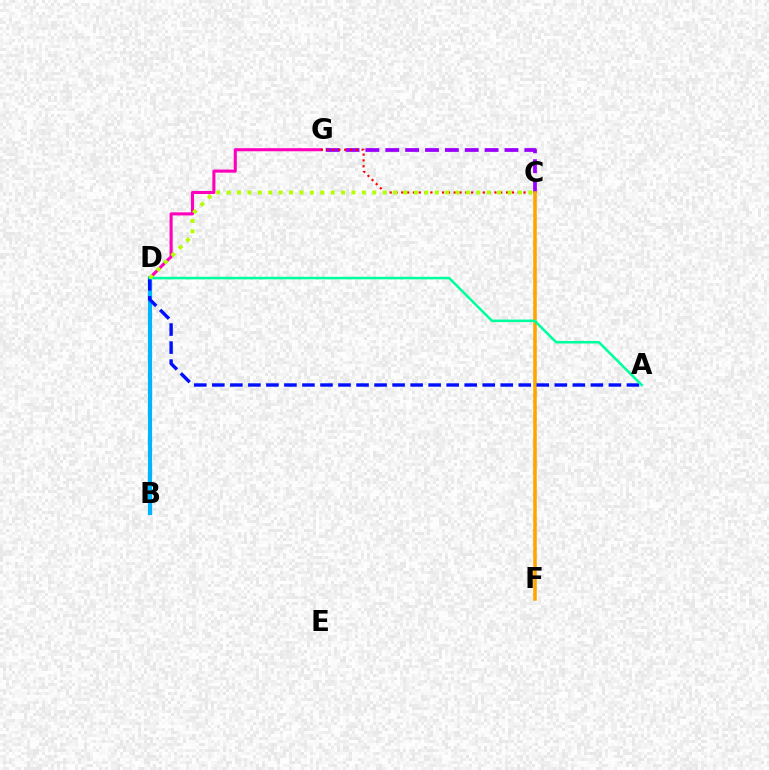{('C', 'G'): [{'color': '#9b00ff', 'line_style': 'dashed', 'thickness': 2.7}, {'color': '#ff0000', 'line_style': 'dotted', 'thickness': 1.58}], ('C', 'F'): [{'color': '#ffa500', 'line_style': 'solid', 'thickness': 2.56}], ('B', 'D'): [{'color': '#08ff00', 'line_style': 'dotted', 'thickness': 1.81}, {'color': '#00b5ff', 'line_style': 'solid', 'thickness': 2.99}], ('D', 'G'): [{'color': '#ff00bd', 'line_style': 'solid', 'thickness': 2.22}], ('A', 'D'): [{'color': '#0010ff', 'line_style': 'dashed', 'thickness': 2.45}, {'color': '#00ff9d', 'line_style': 'solid', 'thickness': 1.83}], ('C', 'D'): [{'color': '#b3ff00', 'line_style': 'dotted', 'thickness': 2.83}]}